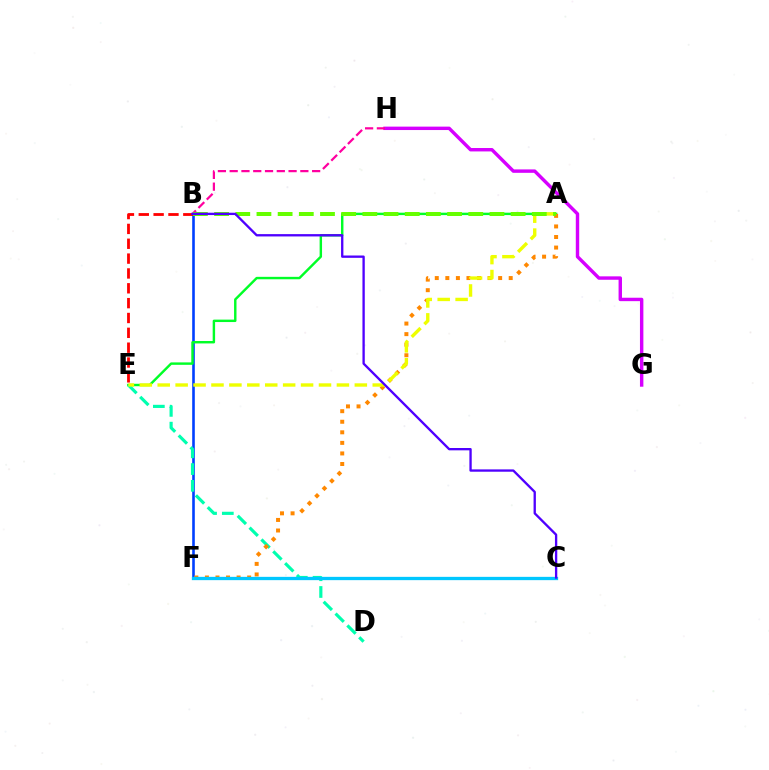{('B', 'F'): [{'color': '#003fff', 'line_style': 'solid', 'thickness': 1.88}], ('A', 'E'): [{'color': '#00ff27', 'line_style': 'solid', 'thickness': 1.75}, {'color': '#eeff00', 'line_style': 'dashed', 'thickness': 2.43}], ('D', 'E'): [{'color': '#00ffaf', 'line_style': 'dashed', 'thickness': 2.28}], ('B', 'E'): [{'color': '#ff0000', 'line_style': 'dashed', 'thickness': 2.02}], ('A', 'F'): [{'color': '#ff8800', 'line_style': 'dotted', 'thickness': 2.87}], ('G', 'H'): [{'color': '#d600ff', 'line_style': 'solid', 'thickness': 2.46}], ('B', 'H'): [{'color': '#ff00a0', 'line_style': 'dashed', 'thickness': 1.6}], ('A', 'B'): [{'color': '#66ff00', 'line_style': 'dashed', 'thickness': 2.88}], ('C', 'F'): [{'color': '#00c7ff', 'line_style': 'solid', 'thickness': 2.37}], ('B', 'C'): [{'color': '#4f00ff', 'line_style': 'solid', 'thickness': 1.68}]}